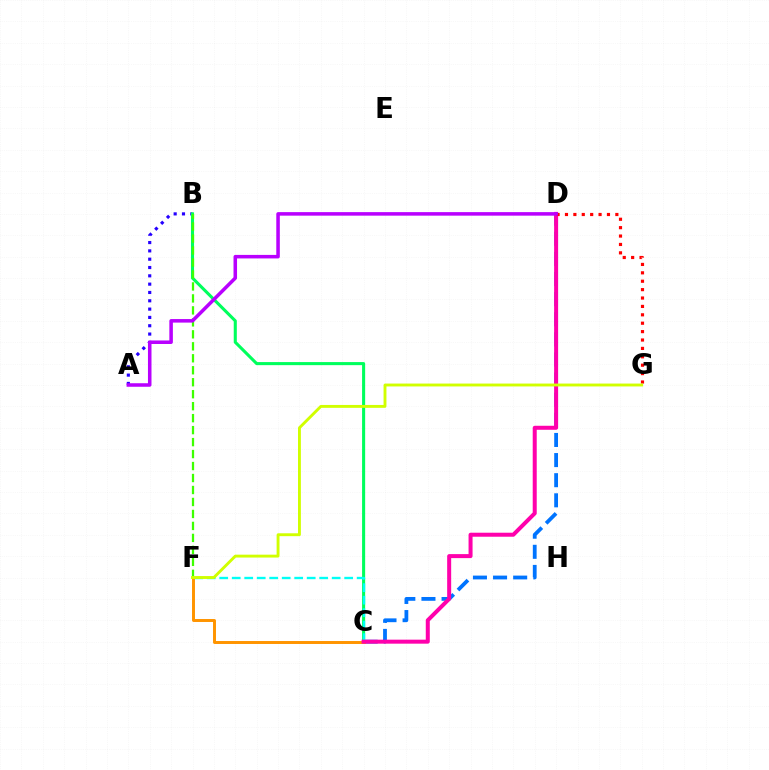{('A', 'B'): [{'color': '#2500ff', 'line_style': 'dotted', 'thickness': 2.26}], ('C', 'D'): [{'color': '#0074ff', 'line_style': 'dashed', 'thickness': 2.73}, {'color': '#ff00ac', 'line_style': 'solid', 'thickness': 2.88}], ('B', 'C'): [{'color': '#00ff5c', 'line_style': 'solid', 'thickness': 2.22}], ('C', 'F'): [{'color': '#ff9400', 'line_style': 'solid', 'thickness': 2.13}, {'color': '#00fff6', 'line_style': 'dashed', 'thickness': 1.7}], ('D', 'G'): [{'color': '#ff0000', 'line_style': 'dotted', 'thickness': 2.28}], ('B', 'F'): [{'color': '#3dff00', 'line_style': 'dashed', 'thickness': 1.63}], ('F', 'G'): [{'color': '#d1ff00', 'line_style': 'solid', 'thickness': 2.08}], ('A', 'D'): [{'color': '#b900ff', 'line_style': 'solid', 'thickness': 2.54}]}